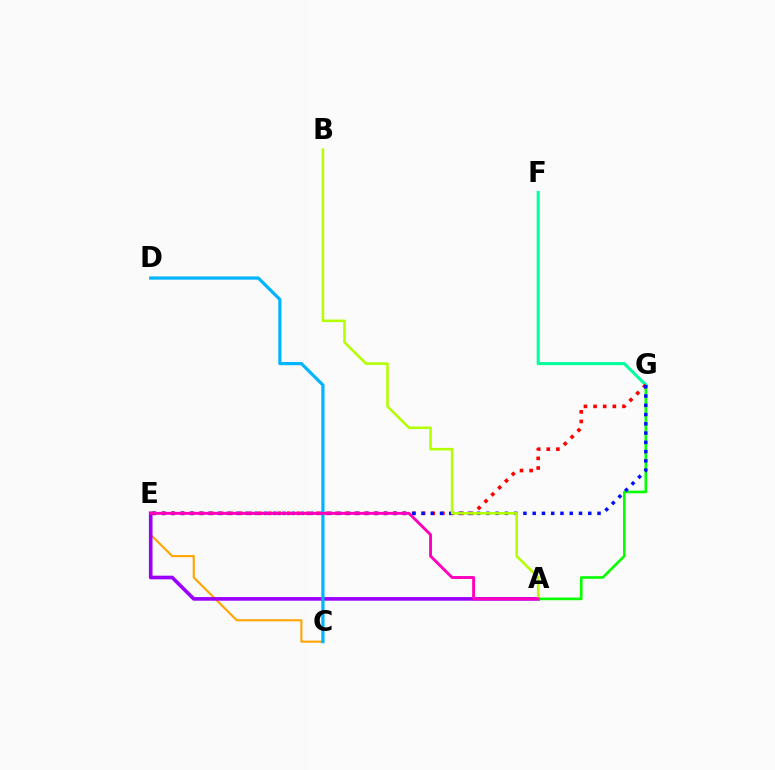{('C', 'E'): [{'color': '#ffa500', 'line_style': 'solid', 'thickness': 1.53}], ('A', 'E'): [{'color': '#9b00ff', 'line_style': 'solid', 'thickness': 2.62}, {'color': '#ff00bd', 'line_style': 'solid', 'thickness': 2.09}], ('A', 'G'): [{'color': '#08ff00', 'line_style': 'solid', 'thickness': 1.89}], ('F', 'G'): [{'color': '#00ff9d', 'line_style': 'solid', 'thickness': 2.2}], ('E', 'G'): [{'color': '#ff0000', 'line_style': 'dotted', 'thickness': 2.62}, {'color': '#0010ff', 'line_style': 'dotted', 'thickness': 2.52}], ('A', 'B'): [{'color': '#b3ff00', 'line_style': 'solid', 'thickness': 1.84}], ('C', 'D'): [{'color': '#00b5ff', 'line_style': 'solid', 'thickness': 2.31}]}